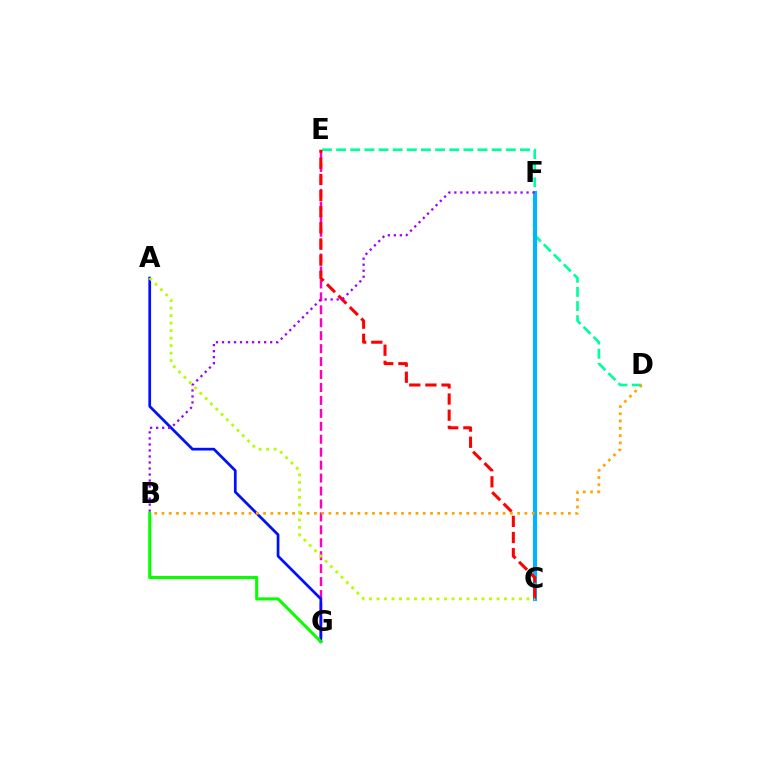{('E', 'G'): [{'color': '#ff00bd', 'line_style': 'dashed', 'thickness': 1.76}], ('A', 'G'): [{'color': '#0010ff', 'line_style': 'solid', 'thickness': 1.96}], ('D', 'E'): [{'color': '#00ff9d', 'line_style': 'dashed', 'thickness': 1.92}], ('C', 'F'): [{'color': '#00b5ff', 'line_style': 'solid', 'thickness': 2.95}], ('C', 'E'): [{'color': '#ff0000', 'line_style': 'dashed', 'thickness': 2.19}], ('B', 'D'): [{'color': '#ffa500', 'line_style': 'dotted', 'thickness': 1.97}], ('B', 'F'): [{'color': '#9b00ff', 'line_style': 'dotted', 'thickness': 1.63}], ('A', 'C'): [{'color': '#b3ff00', 'line_style': 'dotted', 'thickness': 2.04}], ('B', 'G'): [{'color': '#08ff00', 'line_style': 'solid', 'thickness': 2.21}]}